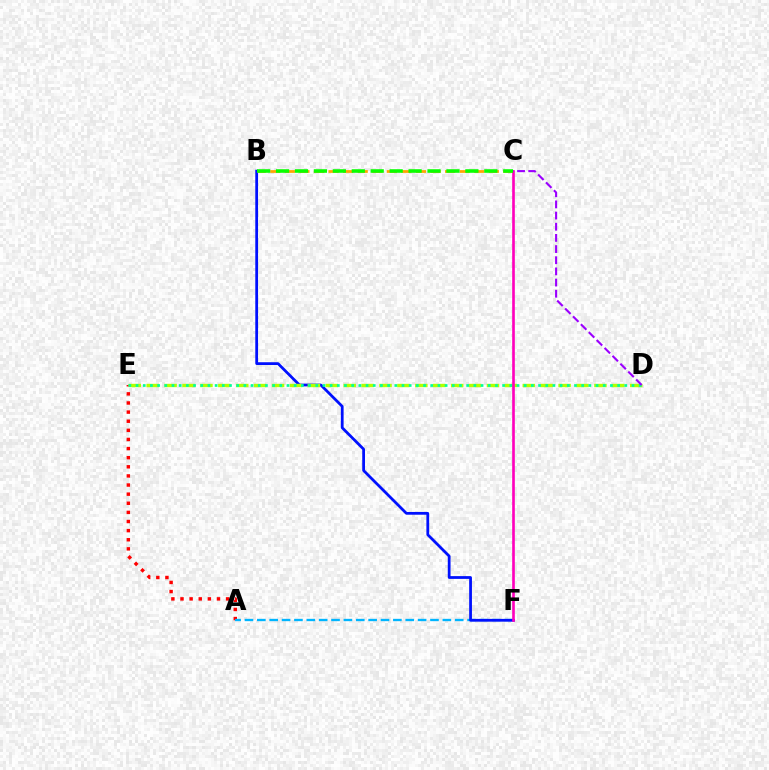{('A', 'E'): [{'color': '#ff0000', 'line_style': 'dotted', 'thickness': 2.48}], ('A', 'F'): [{'color': '#00b5ff', 'line_style': 'dashed', 'thickness': 1.68}], ('B', 'F'): [{'color': '#0010ff', 'line_style': 'solid', 'thickness': 1.99}], ('D', 'E'): [{'color': '#b3ff00', 'line_style': 'dashed', 'thickness': 2.43}, {'color': '#00ff9d', 'line_style': 'dotted', 'thickness': 1.95}], ('B', 'C'): [{'color': '#ffa500', 'line_style': 'dashed', 'thickness': 1.98}, {'color': '#08ff00', 'line_style': 'dashed', 'thickness': 2.57}], ('C', 'F'): [{'color': '#ff00bd', 'line_style': 'solid', 'thickness': 1.91}], ('C', 'D'): [{'color': '#9b00ff', 'line_style': 'dashed', 'thickness': 1.52}]}